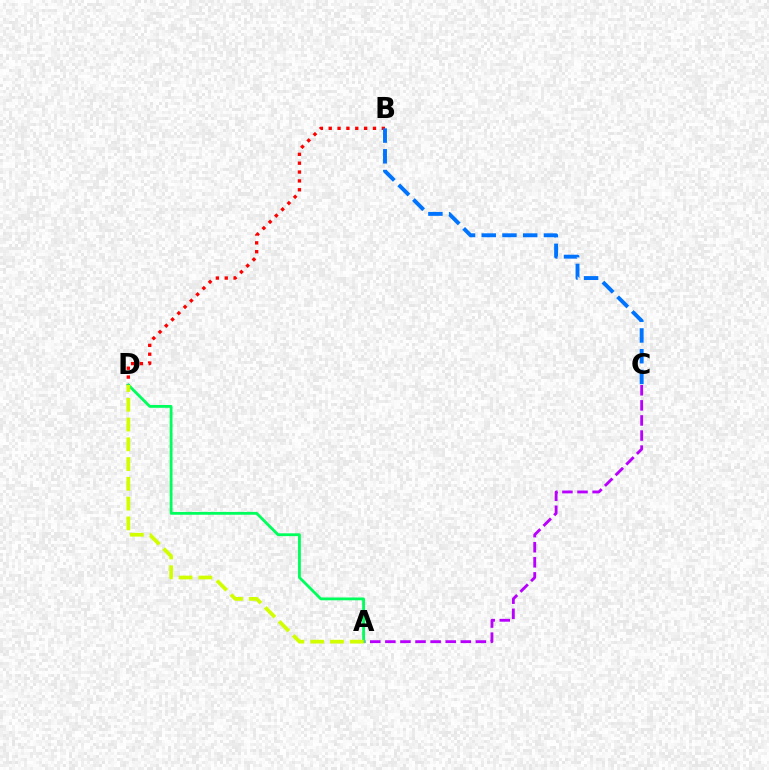{('A', 'C'): [{'color': '#b900ff', 'line_style': 'dashed', 'thickness': 2.05}], ('B', 'D'): [{'color': '#ff0000', 'line_style': 'dotted', 'thickness': 2.4}], ('A', 'D'): [{'color': '#00ff5c', 'line_style': 'solid', 'thickness': 2.03}, {'color': '#d1ff00', 'line_style': 'dashed', 'thickness': 2.69}], ('B', 'C'): [{'color': '#0074ff', 'line_style': 'dashed', 'thickness': 2.82}]}